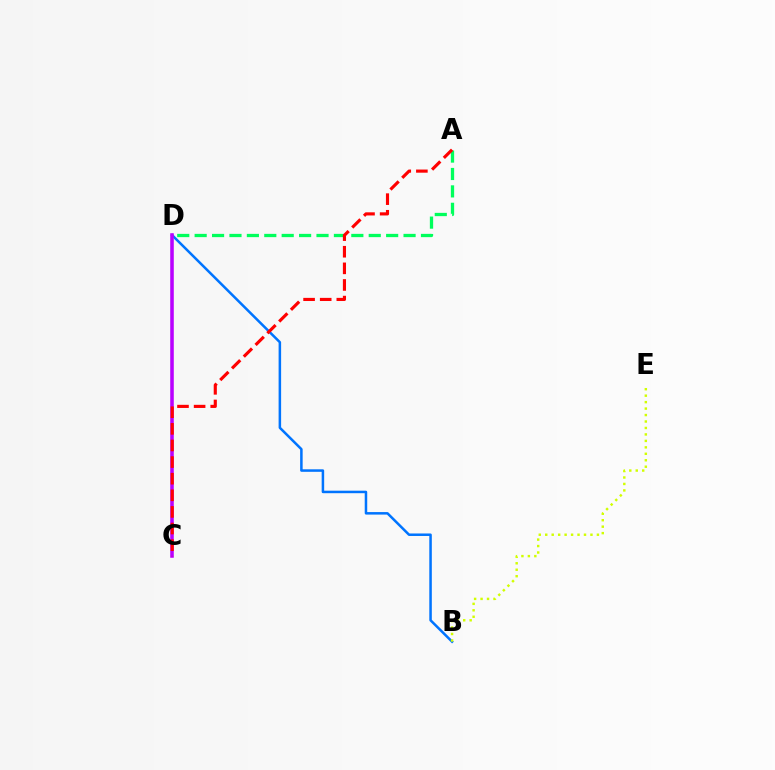{('B', 'D'): [{'color': '#0074ff', 'line_style': 'solid', 'thickness': 1.81}], ('C', 'D'): [{'color': '#b900ff', 'line_style': 'solid', 'thickness': 2.56}], ('A', 'D'): [{'color': '#00ff5c', 'line_style': 'dashed', 'thickness': 2.36}], ('B', 'E'): [{'color': '#d1ff00', 'line_style': 'dotted', 'thickness': 1.75}], ('A', 'C'): [{'color': '#ff0000', 'line_style': 'dashed', 'thickness': 2.26}]}